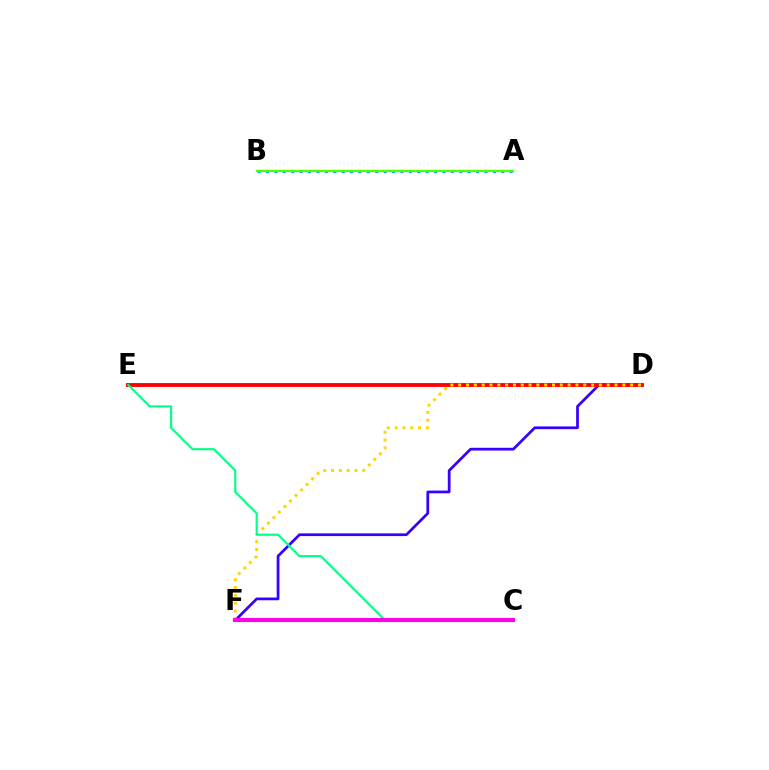{('A', 'B'): [{'color': '#009eff', 'line_style': 'dotted', 'thickness': 2.28}, {'color': '#4fff00', 'line_style': 'solid', 'thickness': 1.65}], ('D', 'F'): [{'color': '#3700ff', 'line_style': 'solid', 'thickness': 1.97}, {'color': '#ffd500', 'line_style': 'dotted', 'thickness': 2.12}], ('D', 'E'): [{'color': '#ff0000', 'line_style': 'solid', 'thickness': 2.79}], ('C', 'E'): [{'color': '#00ff86', 'line_style': 'solid', 'thickness': 1.52}], ('C', 'F'): [{'color': '#ff00ed', 'line_style': 'solid', 'thickness': 2.95}]}